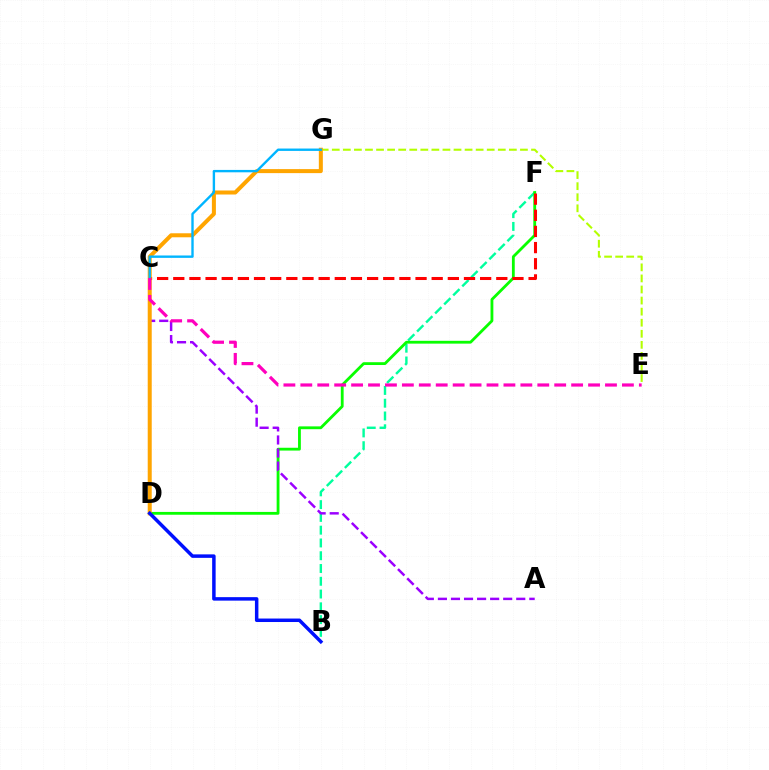{('E', 'G'): [{'color': '#b3ff00', 'line_style': 'dashed', 'thickness': 1.5}], ('B', 'F'): [{'color': '#00ff9d', 'line_style': 'dashed', 'thickness': 1.74}], ('D', 'F'): [{'color': '#08ff00', 'line_style': 'solid', 'thickness': 2.03}], ('A', 'C'): [{'color': '#9b00ff', 'line_style': 'dashed', 'thickness': 1.77}], ('C', 'F'): [{'color': '#ff0000', 'line_style': 'dashed', 'thickness': 2.19}], ('D', 'G'): [{'color': '#ffa500', 'line_style': 'solid', 'thickness': 2.89}], ('B', 'D'): [{'color': '#0010ff', 'line_style': 'solid', 'thickness': 2.51}], ('C', 'G'): [{'color': '#00b5ff', 'line_style': 'solid', 'thickness': 1.71}], ('C', 'E'): [{'color': '#ff00bd', 'line_style': 'dashed', 'thickness': 2.3}]}